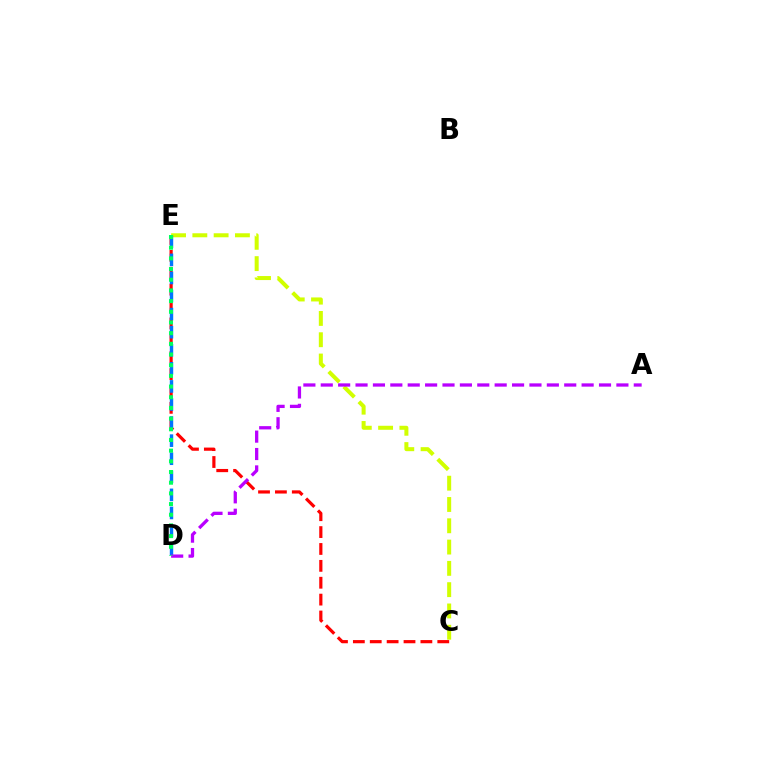{('C', 'E'): [{'color': '#d1ff00', 'line_style': 'dashed', 'thickness': 2.89}, {'color': '#ff0000', 'line_style': 'dashed', 'thickness': 2.29}], ('D', 'E'): [{'color': '#0074ff', 'line_style': 'dashed', 'thickness': 2.46}, {'color': '#00ff5c', 'line_style': 'dotted', 'thickness': 2.9}], ('A', 'D'): [{'color': '#b900ff', 'line_style': 'dashed', 'thickness': 2.36}]}